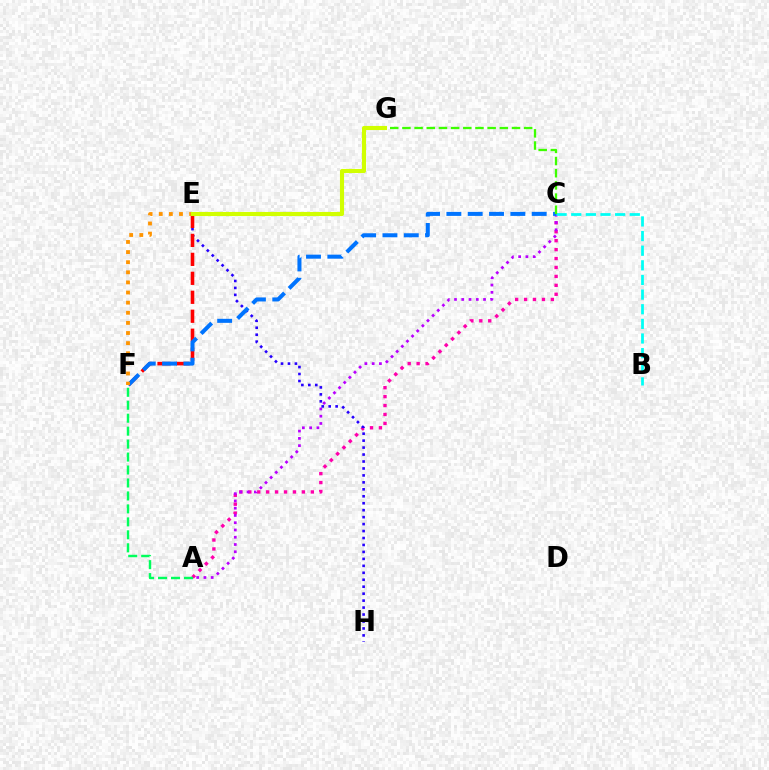{('A', 'C'): [{'color': '#ff00ac', 'line_style': 'dotted', 'thickness': 2.43}, {'color': '#b900ff', 'line_style': 'dotted', 'thickness': 1.97}], ('E', 'H'): [{'color': '#2500ff', 'line_style': 'dotted', 'thickness': 1.89}], ('B', 'C'): [{'color': '#00fff6', 'line_style': 'dashed', 'thickness': 1.99}], ('A', 'F'): [{'color': '#00ff5c', 'line_style': 'dashed', 'thickness': 1.76}], ('E', 'F'): [{'color': '#ff0000', 'line_style': 'dashed', 'thickness': 2.58}, {'color': '#ff9400', 'line_style': 'dotted', 'thickness': 2.75}], ('C', 'F'): [{'color': '#0074ff', 'line_style': 'dashed', 'thickness': 2.9}], ('C', 'G'): [{'color': '#3dff00', 'line_style': 'dashed', 'thickness': 1.65}], ('E', 'G'): [{'color': '#d1ff00', 'line_style': 'solid', 'thickness': 2.95}]}